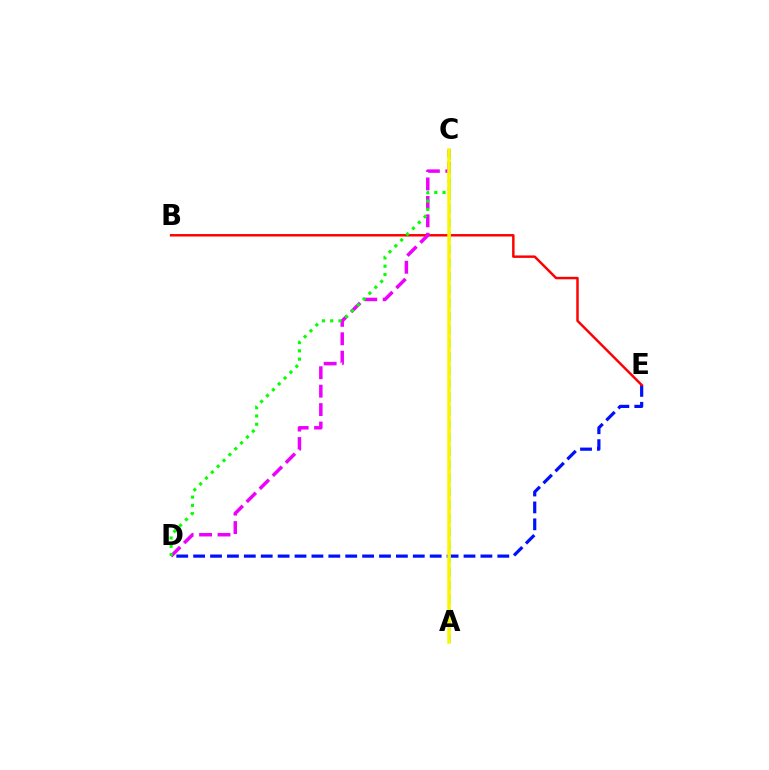{('D', 'E'): [{'color': '#0010ff', 'line_style': 'dashed', 'thickness': 2.3}], ('B', 'E'): [{'color': '#ff0000', 'line_style': 'solid', 'thickness': 1.77}], ('C', 'D'): [{'color': '#ee00ff', 'line_style': 'dashed', 'thickness': 2.5}, {'color': '#08ff00', 'line_style': 'dotted', 'thickness': 2.25}], ('A', 'C'): [{'color': '#00fff6', 'line_style': 'dashed', 'thickness': 1.83}, {'color': '#fcf500', 'line_style': 'solid', 'thickness': 2.52}]}